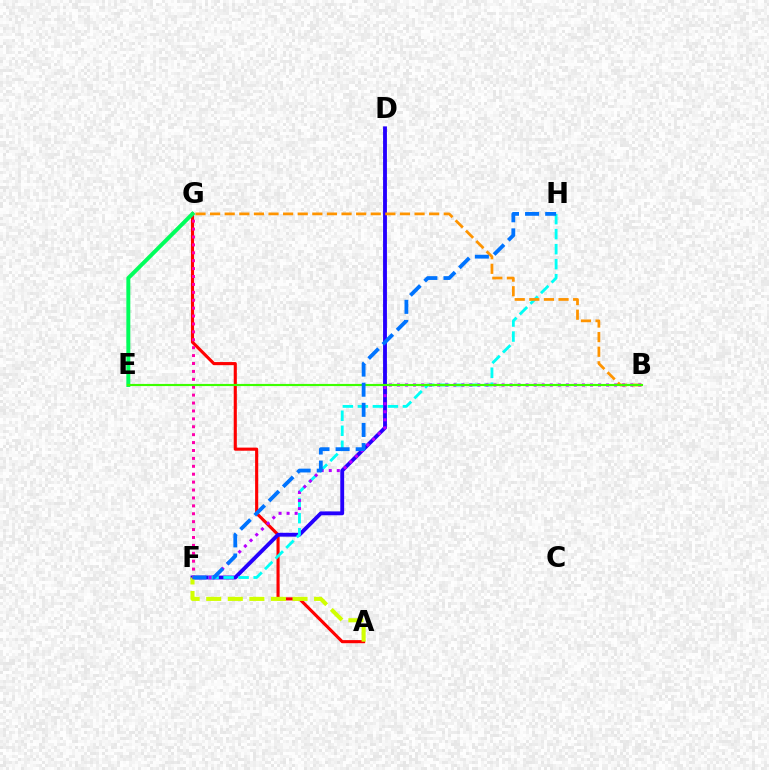{('A', 'G'): [{'color': '#ff0000', 'line_style': 'solid', 'thickness': 2.24}], ('D', 'F'): [{'color': '#2500ff', 'line_style': 'solid', 'thickness': 2.78}], ('F', 'H'): [{'color': '#00fff6', 'line_style': 'dashed', 'thickness': 2.04}, {'color': '#0074ff', 'line_style': 'dashed', 'thickness': 2.73}], ('B', 'G'): [{'color': '#ff9400', 'line_style': 'dashed', 'thickness': 1.98}], ('A', 'F'): [{'color': '#d1ff00', 'line_style': 'dashed', 'thickness': 2.93}], ('B', 'F'): [{'color': '#b900ff', 'line_style': 'dotted', 'thickness': 2.19}], ('F', 'G'): [{'color': '#ff00ac', 'line_style': 'dotted', 'thickness': 2.15}], ('E', 'G'): [{'color': '#00ff5c', 'line_style': 'solid', 'thickness': 2.85}], ('B', 'E'): [{'color': '#3dff00', 'line_style': 'solid', 'thickness': 1.55}]}